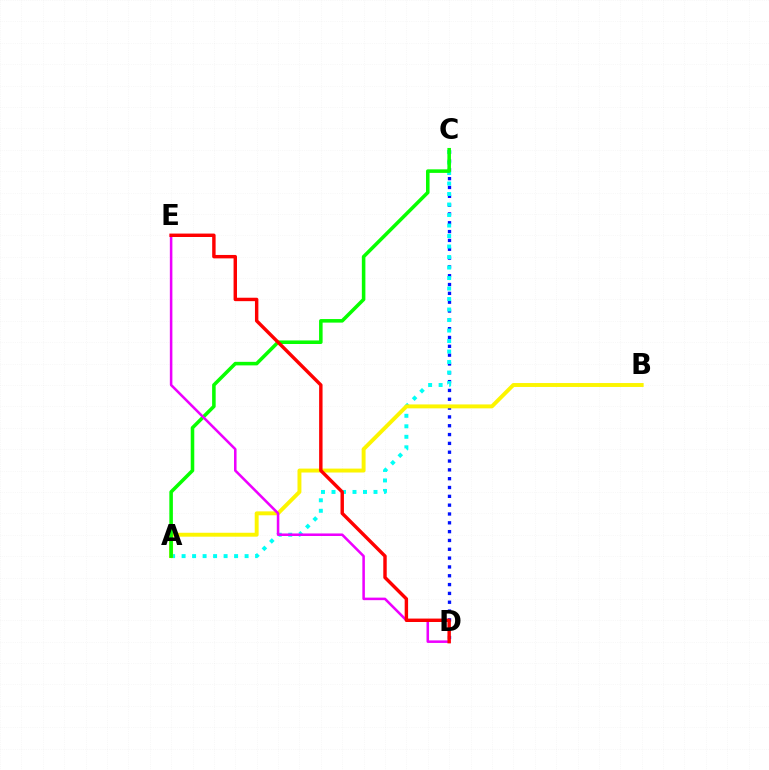{('C', 'D'): [{'color': '#0010ff', 'line_style': 'dotted', 'thickness': 2.4}], ('A', 'C'): [{'color': '#00fff6', 'line_style': 'dotted', 'thickness': 2.85}, {'color': '#08ff00', 'line_style': 'solid', 'thickness': 2.56}], ('A', 'B'): [{'color': '#fcf500', 'line_style': 'solid', 'thickness': 2.82}], ('D', 'E'): [{'color': '#ee00ff', 'line_style': 'solid', 'thickness': 1.83}, {'color': '#ff0000', 'line_style': 'solid', 'thickness': 2.47}]}